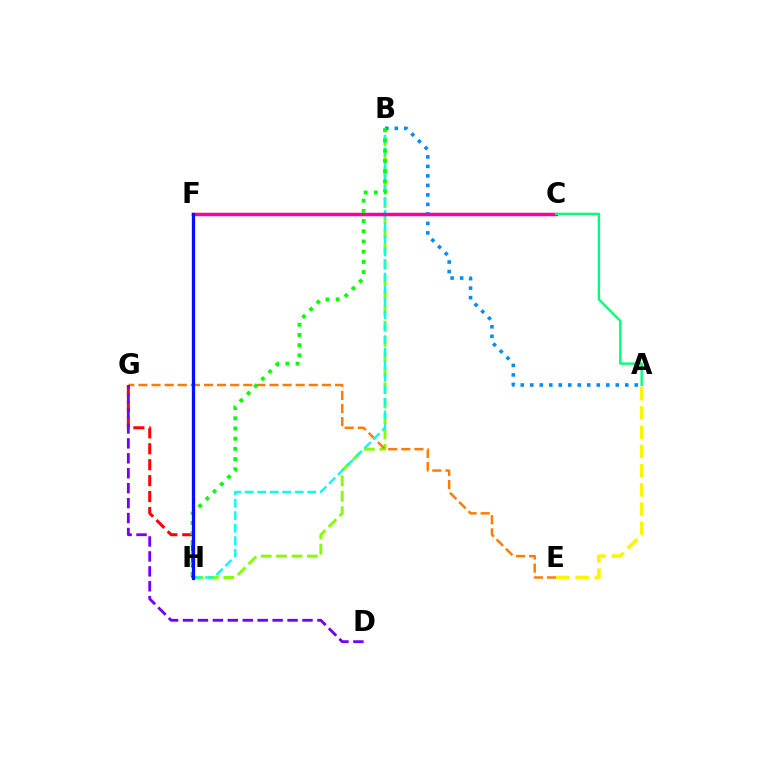{('B', 'H'): [{'color': '#84ff00', 'line_style': 'dashed', 'thickness': 2.1}, {'color': '#00fff6', 'line_style': 'dashed', 'thickness': 1.7}, {'color': '#08ff00', 'line_style': 'dotted', 'thickness': 2.77}], ('A', 'B'): [{'color': '#008cff', 'line_style': 'dotted', 'thickness': 2.58}], ('E', 'G'): [{'color': '#ff7c00', 'line_style': 'dashed', 'thickness': 1.78}], ('A', 'E'): [{'color': '#fcf500', 'line_style': 'dashed', 'thickness': 2.61}], ('F', 'H'): [{'color': '#ee00ff', 'line_style': 'solid', 'thickness': 1.54}, {'color': '#0010ff', 'line_style': 'solid', 'thickness': 2.33}], ('G', 'H'): [{'color': '#ff0000', 'line_style': 'dashed', 'thickness': 2.16}], ('C', 'F'): [{'color': '#ff0094', 'line_style': 'solid', 'thickness': 2.5}], ('D', 'G'): [{'color': '#7200ff', 'line_style': 'dashed', 'thickness': 2.03}], ('A', 'C'): [{'color': '#00ff74', 'line_style': 'solid', 'thickness': 1.68}]}